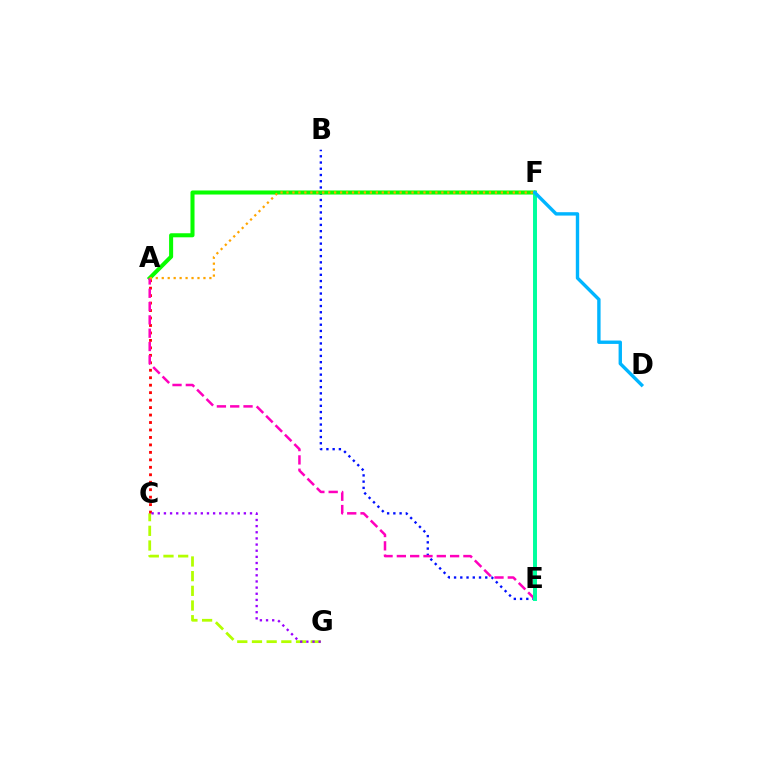{('B', 'E'): [{'color': '#0010ff', 'line_style': 'dotted', 'thickness': 1.69}], ('C', 'G'): [{'color': '#b3ff00', 'line_style': 'dashed', 'thickness': 1.99}, {'color': '#9b00ff', 'line_style': 'dotted', 'thickness': 1.67}], ('A', 'F'): [{'color': '#08ff00', 'line_style': 'solid', 'thickness': 2.91}, {'color': '#ffa500', 'line_style': 'dotted', 'thickness': 1.62}], ('A', 'C'): [{'color': '#ff0000', 'line_style': 'dotted', 'thickness': 2.03}], ('A', 'E'): [{'color': '#ff00bd', 'line_style': 'dashed', 'thickness': 1.81}], ('E', 'F'): [{'color': '#00ff9d', 'line_style': 'solid', 'thickness': 2.85}], ('D', 'F'): [{'color': '#00b5ff', 'line_style': 'solid', 'thickness': 2.44}]}